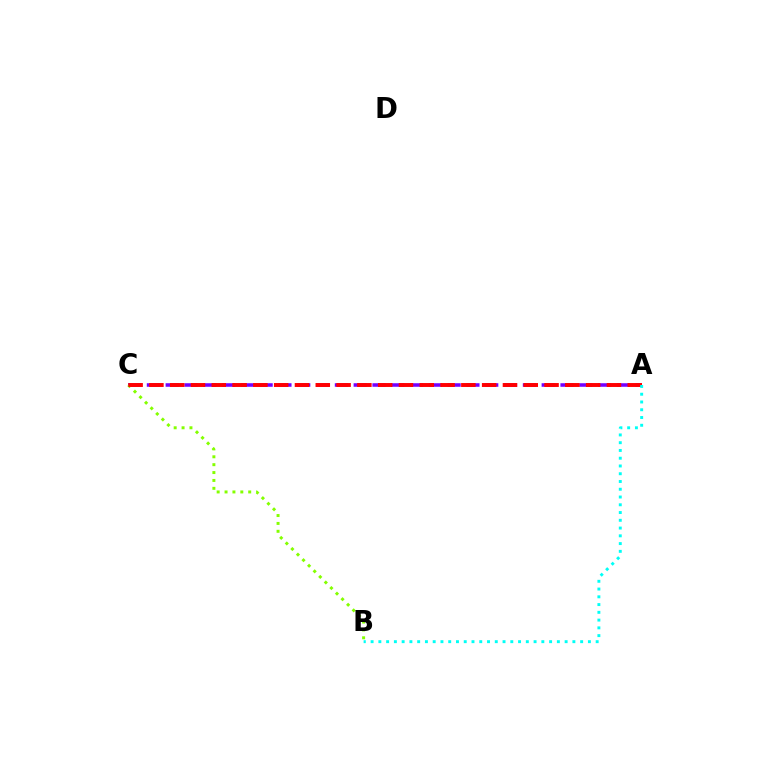{('A', 'C'): [{'color': '#7200ff', 'line_style': 'dashed', 'thickness': 2.55}, {'color': '#ff0000', 'line_style': 'dashed', 'thickness': 2.83}], ('B', 'C'): [{'color': '#84ff00', 'line_style': 'dotted', 'thickness': 2.14}], ('A', 'B'): [{'color': '#00fff6', 'line_style': 'dotted', 'thickness': 2.11}]}